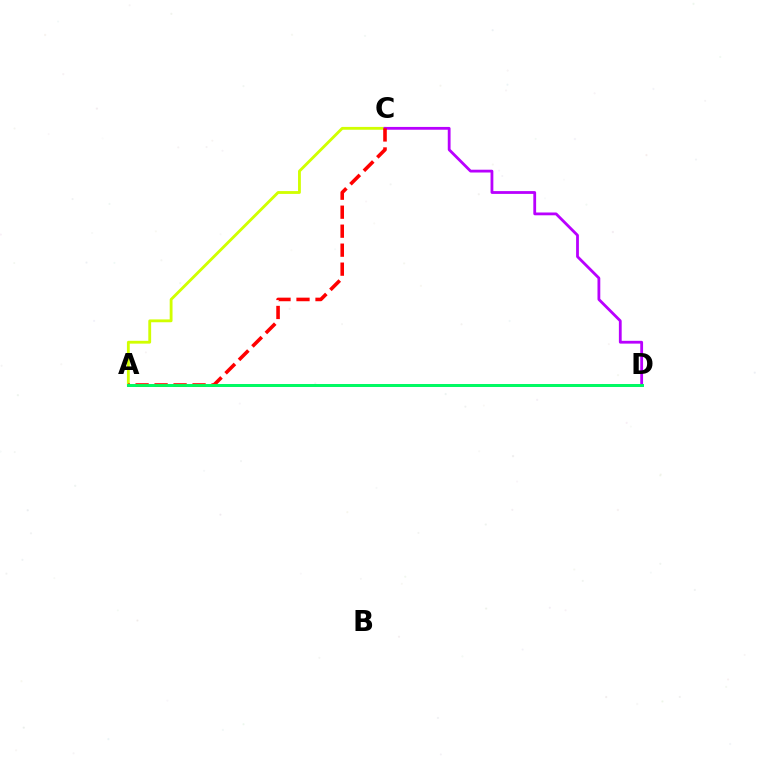{('A', 'C'): [{'color': '#d1ff00', 'line_style': 'solid', 'thickness': 2.04}, {'color': '#ff0000', 'line_style': 'dashed', 'thickness': 2.58}], ('A', 'D'): [{'color': '#0074ff', 'line_style': 'solid', 'thickness': 1.9}, {'color': '#00ff5c', 'line_style': 'solid', 'thickness': 2.05}], ('C', 'D'): [{'color': '#b900ff', 'line_style': 'solid', 'thickness': 2.02}]}